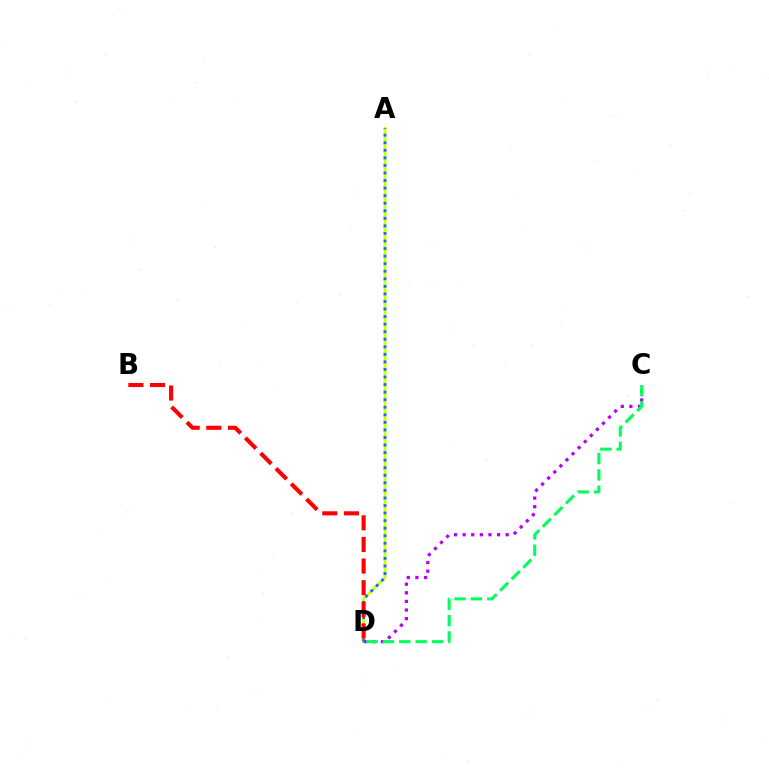{('A', 'D'): [{'color': '#d1ff00', 'line_style': 'solid', 'thickness': 2.03}, {'color': '#0074ff', 'line_style': 'dotted', 'thickness': 2.05}], ('C', 'D'): [{'color': '#b900ff', 'line_style': 'dotted', 'thickness': 2.34}, {'color': '#00ff5c', 'line_style': 'dashed', 'thickness': 2.22}], ('B', 'D'): [{'color': '#ff0000', 'line_style': 'dashed', 'thickness': 2.94}]}